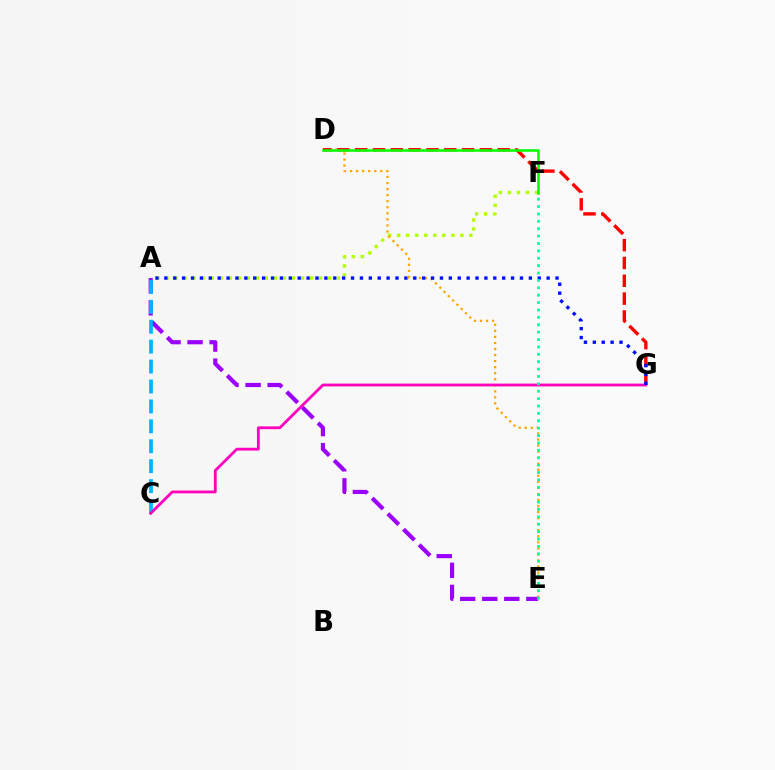{('A', 'F'): [{'color': '#b3ff00', 'line_style': 'dotted', 'thickness': 2.45}], ('D', 'E'): [{'color': '#ffa500', 'line_style': 'dotted', 'thickness': 1.64}], ('A', 'E'): [{'color': '#9b00ff', 'line_style': 'dashed', 'thickness': 3.0}], ('D', 'G'): [{'color': '#ff0000', 'line_style': 'dashed', 'thickness': 2.42}], ('A', 'C'): [{'color': '#00b5ff', 'line_style': 'dashed', 'thickness': 2.71}], ('C', 'G'): [{'color': '#ff00bd', 'line_style': 'solid', 'thickness': 2.01}], ('D', 'F'): [{'color': '#08ff00', 'line_style': 'solid', 'thickness': 1.86}], ('A', 'G'): [{'color': '#0010ff', 'line_style': 'dotted', 'thickness': 2.42}], ('E', 'F'): [{'color': '#00ff9d', 'line_style': 'dotted', 'thickness': 2.01}]}